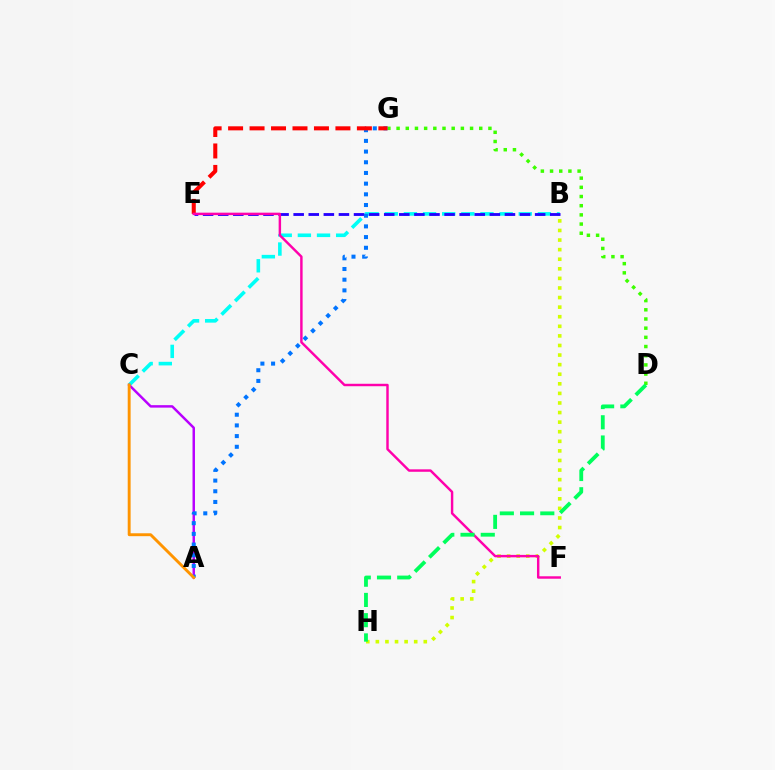{('D', 'G'): [{'color': '#3dff00', 'line_style': 'dotted', 'thickness': 2.5}], ('B', 'C'): [{'color': '#00fff6', 'line_style': 'dashed', 'thickness': 2.6}], ('B', 'E'): [{'color': '#2500ff', 'line_style': 'dashed', 'thickness': 2.05}], ('A', 'C'): [{'color': '#b900ff', 'line_style': 'solid', 'thickness': 1.78}, {'color': '#ff9400', 'line_style': 'solid', 'thickness': 2.09}], ('A', 'G'): [{'color': '#0074ff', 'line_style': 'dotted', 'thickness': 2.9}], ('B', 'H'): [{'color': '#d1ff00', 'line_style': 'dotted', 'thickness': 2.6}], ('E', 'G'): [{'color': '#ff0000', 'line_style': 'dashed', 'thickness': 2.92}], ('E', 'F'): [{'color': '#ff00ac', 'line_style': 'solid', 'thickness': 1.76}], ('D', 'H'): [{'color': '#00ff5c', 'line_style': 'dashed', 'thickness': 2.75}]}